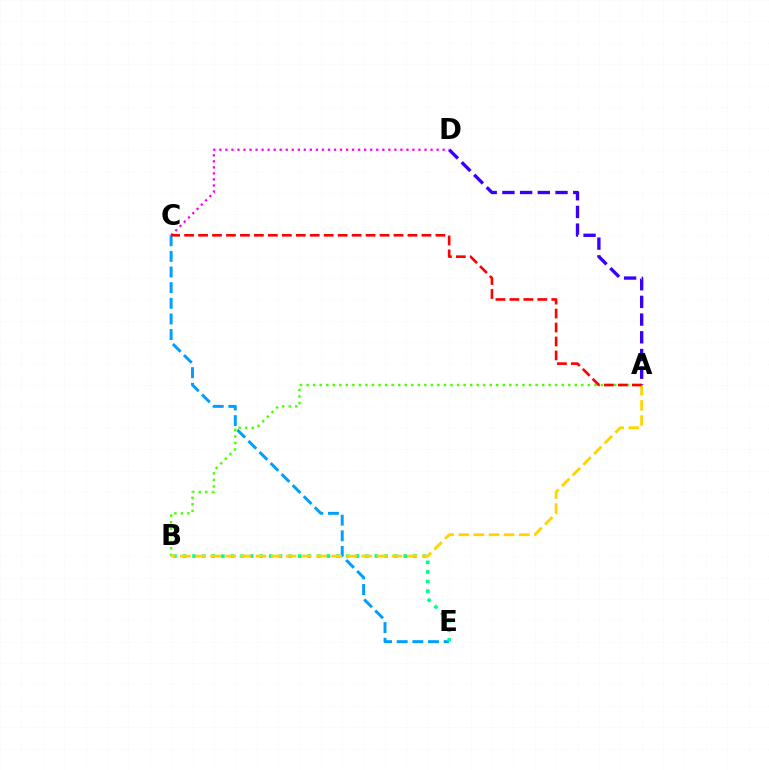{('C', 'E'): [{'color': '#009eff', 'line_style': 'dashed', 'thickness': 2.12}], ('A', 'B'): [{'color': '#4fff00', 'line_style': 'dotted', 'thickness': 1.78}, {'color': '#ffd500', 'line_style': 'dashed', 'thickness': 2.05}], ('B', 'E'): [{'color': '#00ff86', 'line_style': 'dotted', 'thickness': 2.61}], ('A', 'D'): [{'color': '#3700ff', 'line_style': 'dashed', 'thickness': 2.4}], ('C', 'D'): [{'color': '#ff00ed', 'line_style': 'dotted', 'thickness': 1.64}], ('A', 'C'): [{'color': '#ff0000', 'line_style': 'dashed', 'thickness': 1.9}]}